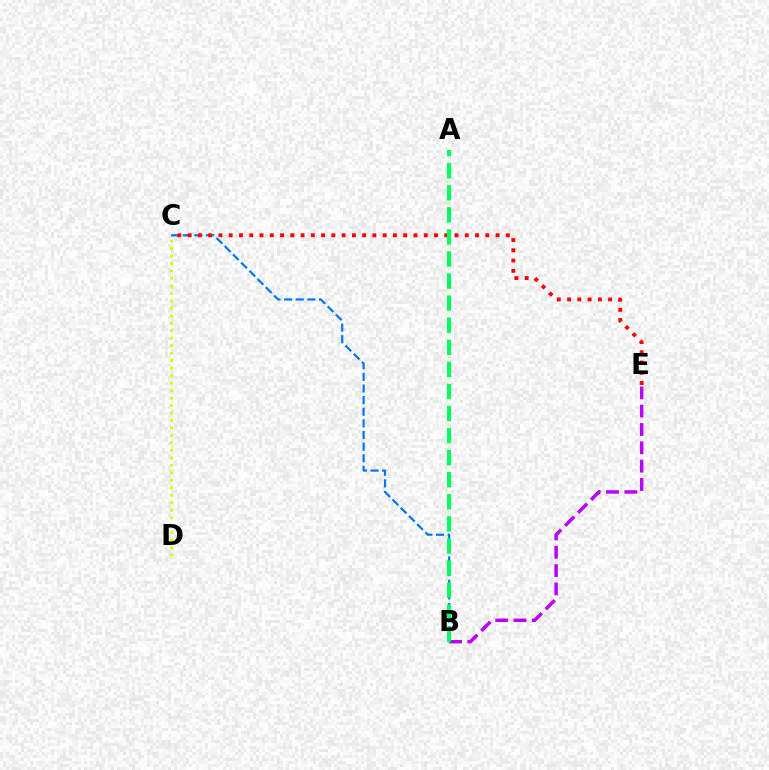{('B', 'E'): [{'color': '#b900ff', 'line_style': 'dashed', 'thickness': 2.49}], ('B', 'C'): [{'color': '#0074ff', 'line_style': 'dashed', 'thickness': 1.58}], ('C', 'E'): [{'color': '#ff0000', 'line_style': 'dotted', 'thickness': 2.79}], ('A', 'B'): [{'color': '#00ff5c', 'line_style': 'dashed', 'thickness': 3.0}], ('C', 'D'): [{'color': '#d1ff00', 'line_style': 'dotted', 'thickness': 2.03}]}